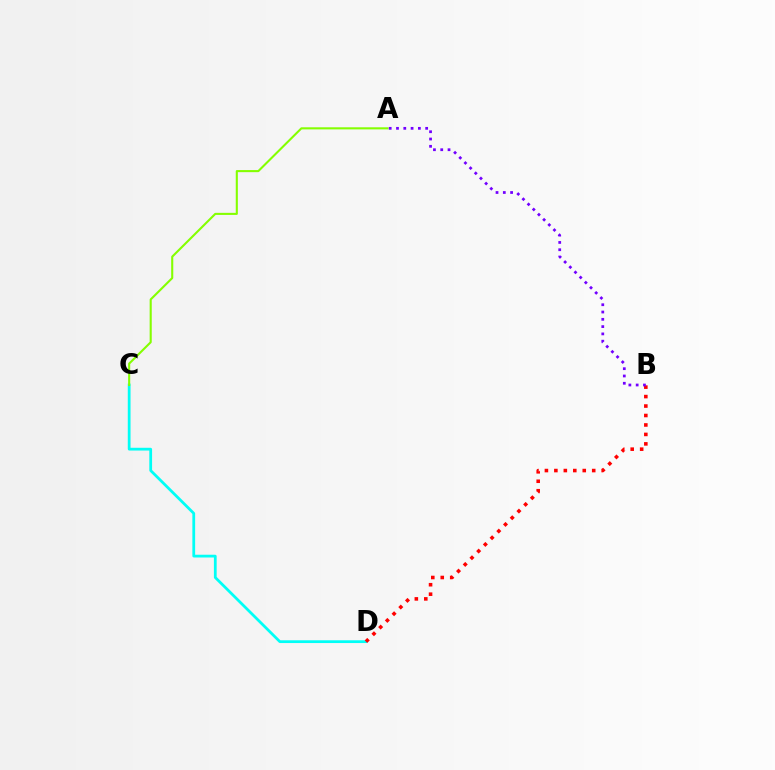{('C', 'D'): [{'color': '#00fff6', 'line_style': 'solid', 'thickness': 1.99}], ('A', 'C'): [{'color': '#84ff00', 'line_style': 'solid', 'thickness': 1.51}], ('B', 'D'): [{'color': '#ff0000', 'line_style': 'dotted', 'thickness': 2.57}], ('A', 'B'): [{'color': '#7200ff', 'line_style': 'dotted', 'thickness': 1.98}]}